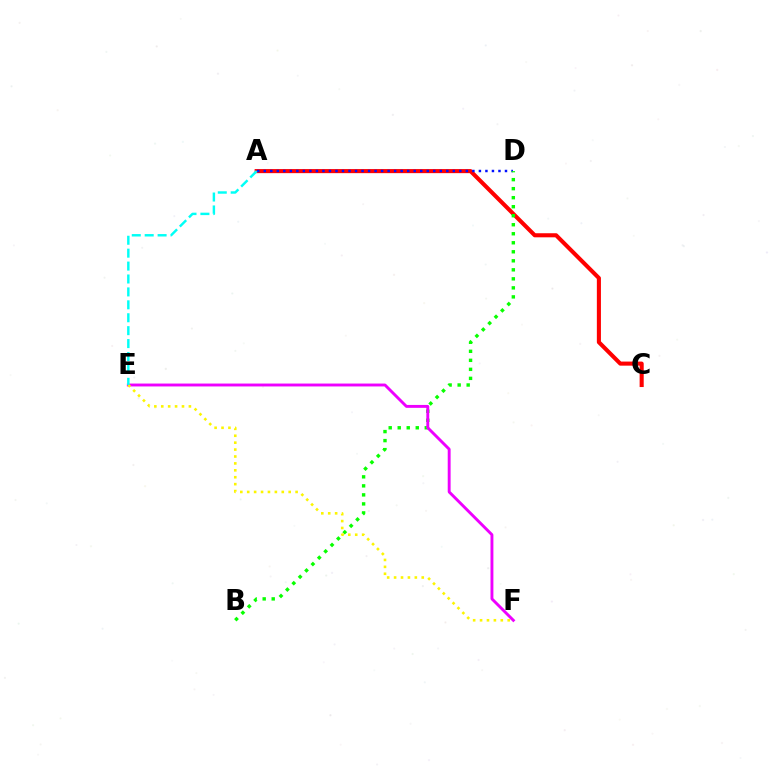{('A', 'C'): [{'color': '#ff0000', 'line_style': 'solid', 'thickness': 2.94}], ('A', 'D'): [{'color': '#0010ff', 'line_style': 'dotted', 'thickness': 1.77}], ('B', 'D'): [{'color': '#08ff00', 'line_style': 'dotted', 'thickness': 2.45}], ('E', 'F'): [{'color': '#ee00ff', 'line_style': 'solid', 'thickness': 2.09}, {'color': '#fcf500', 'line_style': 'dotted', 'thickness': 1.88}], ('A', 'E'): [{'color': '#00fff6', 'line_style': 'dashed', 'thickness': 1.75}]}